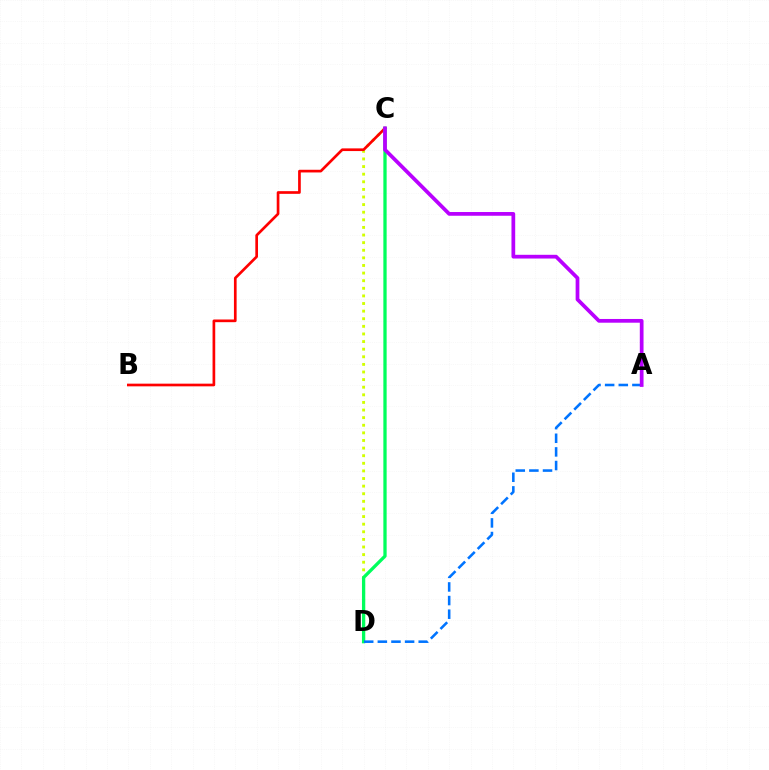{('C', 'D'): [{'color': '#d1ff00', 'line_style': 'dotted', 'thickness': 2.07}, {'color': '#00ff5c', 'line_style': 'solid', 'thickness': 2.37}], ('B', 'C'): [{'color': '#ff0000', 'line_style': 'solid', 'thickness': 1.93}], ('A', 'D'): [{'color': '#0074ff', 'line_style': 'dashed', 'thickness': 1.85}], ('A', 'C'): [{'color': '#b900ff', 'line_style': 'solid', 'thickness': 2.69}]}